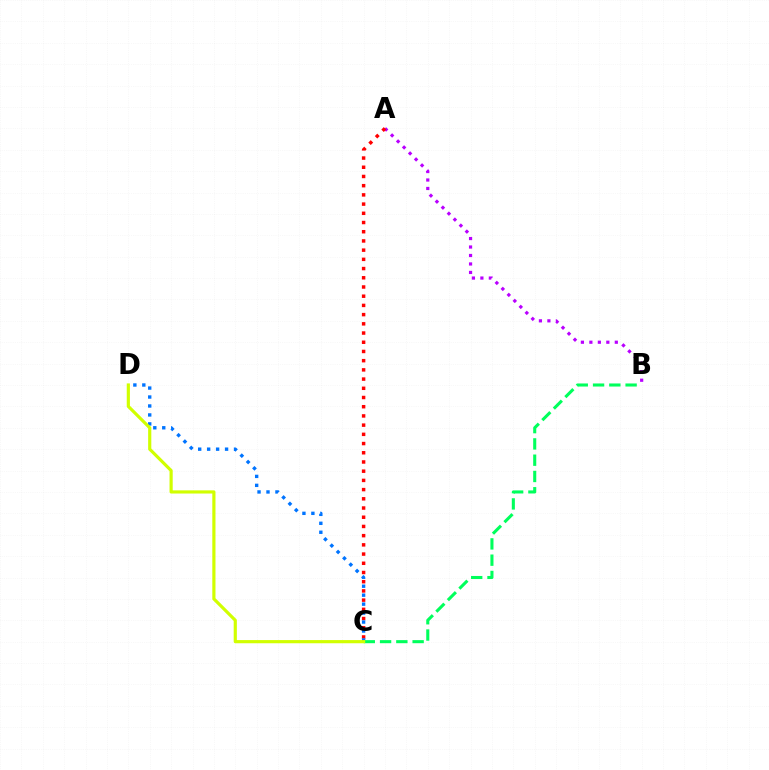{('A', 'B'): [{'color': '#b900ff', 'line_style': 'dotted', 'thickness': 2.3}], ('A', 'C'): [{'color': '#ff0000', 'line_style': 'dotted', 'thickness': 2.5}], ('C', 'D'): [{'color': '#0074ff', 'line_style': 'dotted', 'thickness': 2.43}, {'color': '#d1ff00', 'line_style': 'solid', 'thickness': 2.28}], ('B', 'C'): [{'color': '#00ff5c', 'line_style': 'dashed', 'thickness': 2.21}]}